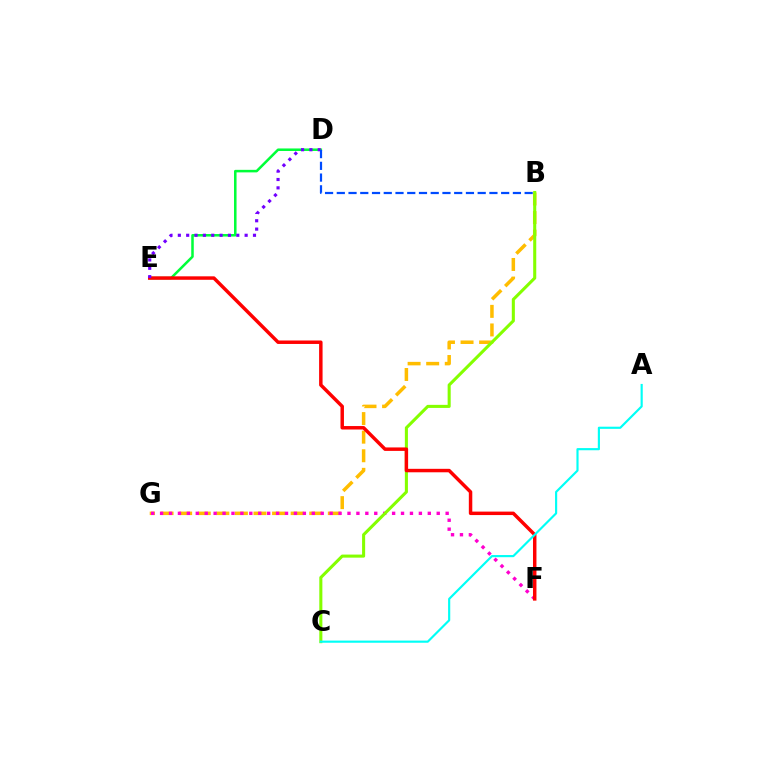{('D', 'E'): [{'color': '#00ff39', 'line_style': 'solid', 'thickness': 1.82}, {'color': '#7200ff', 'line_style': 'dotted', 'thickness': 2.27}], ('B', 'G'): [{'color': '#ffbd00', 'line_style': 'dashed', 'thickness': 2.52}], ('F', 'G'): [{'color': '#ff00cf', 'line_style': 'dotted', 'thickness': 2.42}], ('B', 'C'): [{'color': '#84ff00', 'line_style': 'solid', 'thickness': 2.21}], ('E', 'F'): [{'color': '#ff0000', 'line_style': 'solid', 'thickness': 2.49}], ('A', 'C'): [{'color': '#00fff6', 'line_style': 'solid', 'thickness': 1.55}], ('B', 'D'): [{'color': '#004bff', 'line_style': 'dashed', 'thickness': 1.59}]}